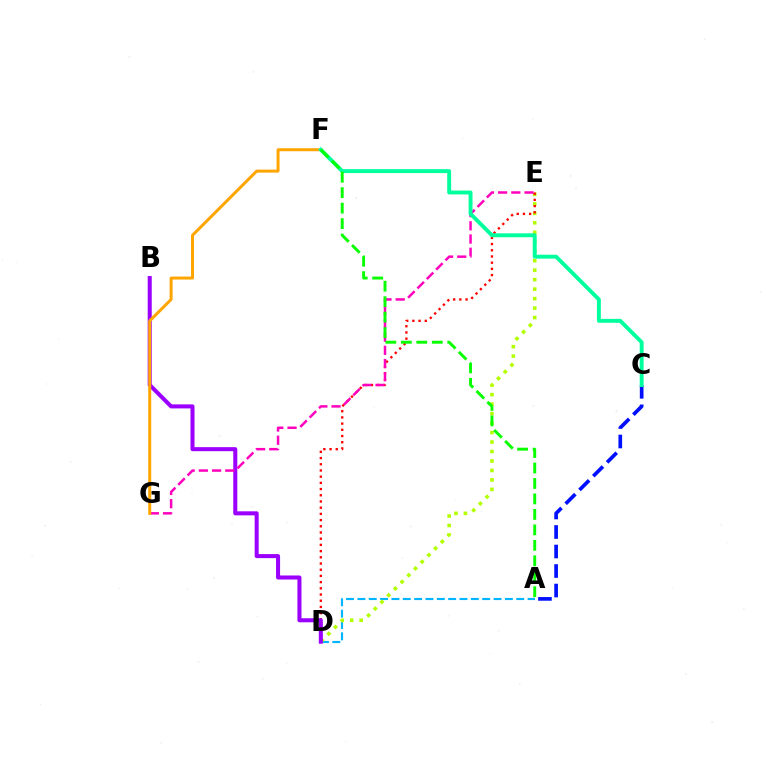{('A', 'D'): [{'color': '#00b5ff', 'line_style': 'dashed', 'thickness': 1.54}], ('A', 'C'): [{'color': '#0010ff', 'line_style': 'dashed', 'thickness': 2.65}], ('D', 'E'): [{'color': '#b3ff00', 'line_style': 'dotted', 'thickness': 2.57}, {'color': '#ff0000', 'line_style': 'dotted', 'thickness': 1.69}], ('B', 'D'): [{'color': '#9b00ff', 'line_style': 'solid', 'thickness': 2.91}], ('E', 'G'): [{'color': '#ff00bd', 'line_style': 'dashed', 'thickness': 1.8}], ('F', 'G'): [{'color': '#ffa500', 'line_style': 'solid', 'thickness': 2.15}], ('C', 'F'): [{'color': '#00ff9d', 'line_style': 'solid', 'thickness': 2.81}], ('A', 'F'): [{'color': '#08ff00', 'line_style': 'dashed', 'thickness': 2.1}]}